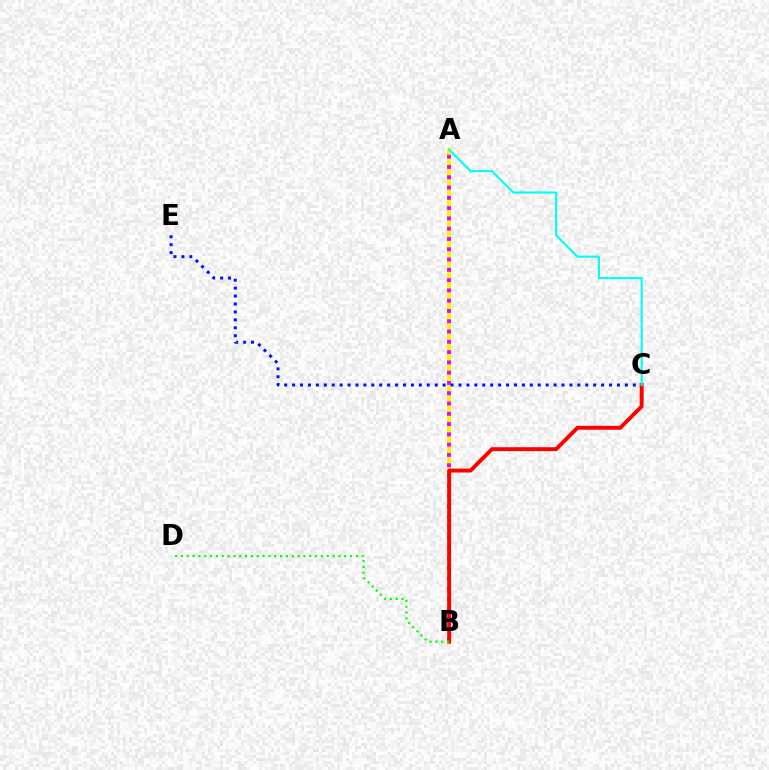{('A', 'B'): [{'color': '#fcf500', 'line_style': 'solid', 'thickness': 2.87}, {'color': '#ee00ff', 'line_style': 'dotted', 'thickness': 2.79}], ('C', 'E'): [{'color': '#0010ff', 'line_style': 'dotted', 'thickness': 2.15}], ('B', 'C'): [{'color': '#ff0000', 'line_style': 'solid', 'thickness': 2.82}], ('A', 'C'): [{'color': '#00fff6', 'line_style': 'solid', 'thickness': 1.53}], ('B', 'D'): [{'color': '#08ff00', 'line_style': 'dotted', 'thickness': 1.58}]}